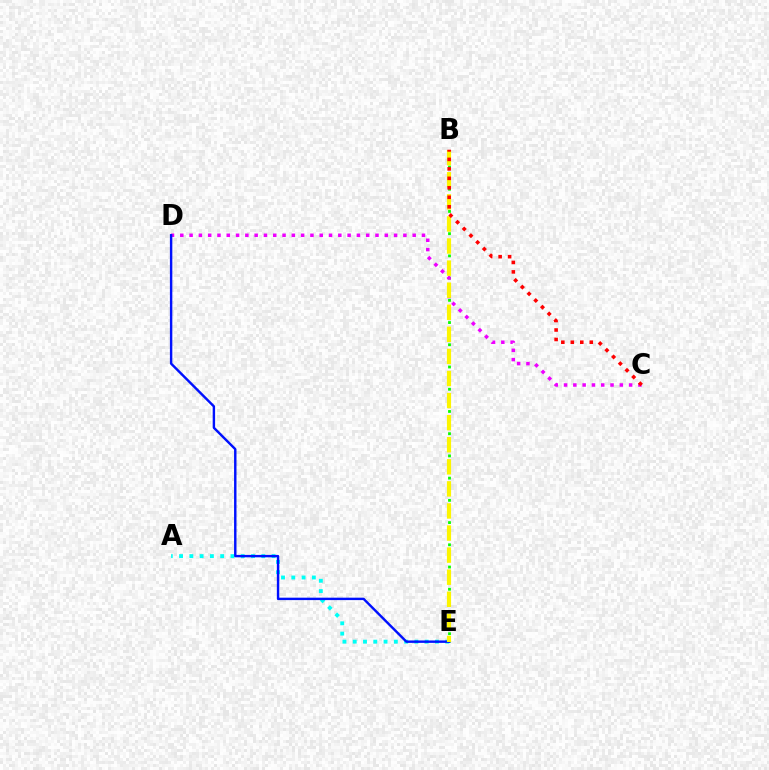{('B', 'E'): [{'color': '#08ff00', 'line_style': 'dotted', 'thickness': 2.01}, {'color': '#fcf500', 'line_style': 'dashed', 'thickness': 3.0}], ('C', 'D'): [{'color': '#ee00ff', 'line_style': 'dotted', 'thickness': 2.53}], ('A', 'E'): [{'color': '#00fff6', 'line_style': 'dotted', 'thickness': 2.79}], ('D', 'E'): [{'color': '#0010ff', 'line_style': 'solid', 'thickness': 1.74}], ('B', 'C'): [{'color': '#ff0000', 'line_style': 'dotted', 'thickness': 2.57}]}